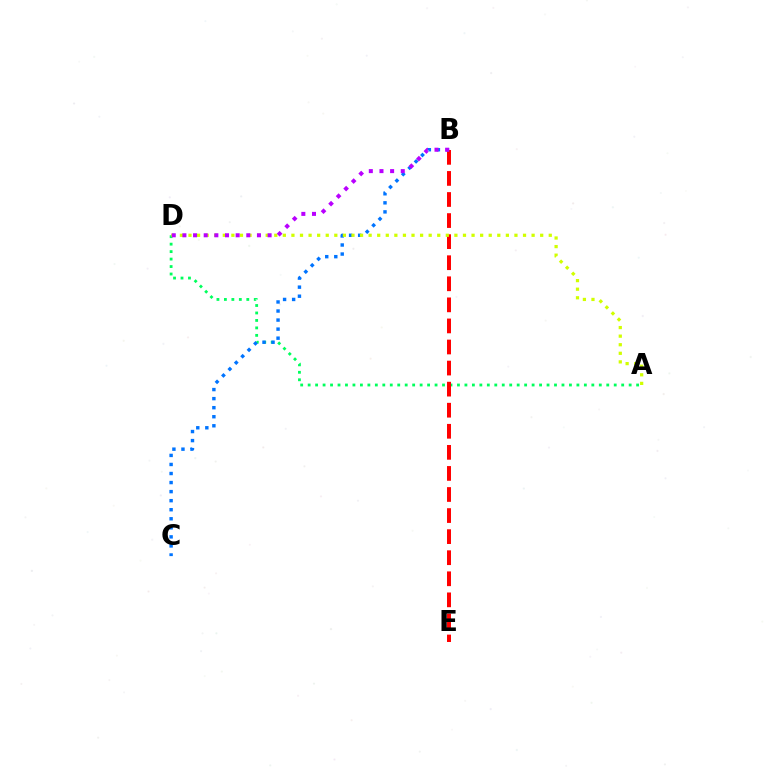{('A', 'D'): [{'color': '#00ff5c', 'line_style': 'dotted', 'thickness': 2.03}, {'color': '#d1ff00', 'line_style': 'dotted', 'thickness': 2.33}], ('B', 'E'): [{'color': '#ff0000', 'line_style': 'dashed', 'thickness': 2.86}], ('B', 'C'): [{'color': '#0074ff', 'line_style': 'dotted', 'thickness': 2.46}], ('B', 'D'): [{'color': '#b900ff', 'line_style': 'dotted', 'thickness': 2.89}]}